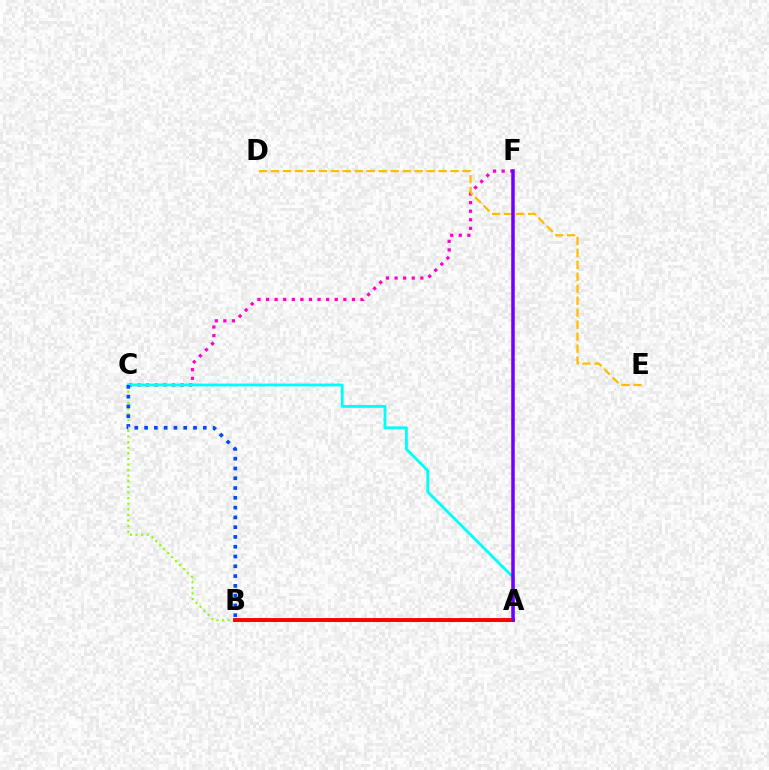{('C', 'F'): [{'color': '#ff00cf', 'line_style': 'dotted', 'thickness': 2.33}], ('B', 'C'): [{'color': '#84ff00', 'line_style': 'dotted', 'thickness': 1.52}, {'color': '#004bff', 'line_style': 'dotted', 'thickness': 2.66}], ('A', 'B'): [{'color': '#00ff39', 'line_style': 'solid', 'thickness': 2.17}, {'color': '#ff0000', 'line_style': 'solid', 'thickness': 2.8}], ('A', 'C'): [{'color': '#00fff6', 'line_style': 'solid', 'thickness': 2.05}], ('D', 'E'): [{'color': '#ffbd00', 'line_style': 'dashed', 'thickness': 1.63}], ('A', 'F'): [{'color': '#7200ff', 'line_style': 'solid', 'thickness': 2.53}]}